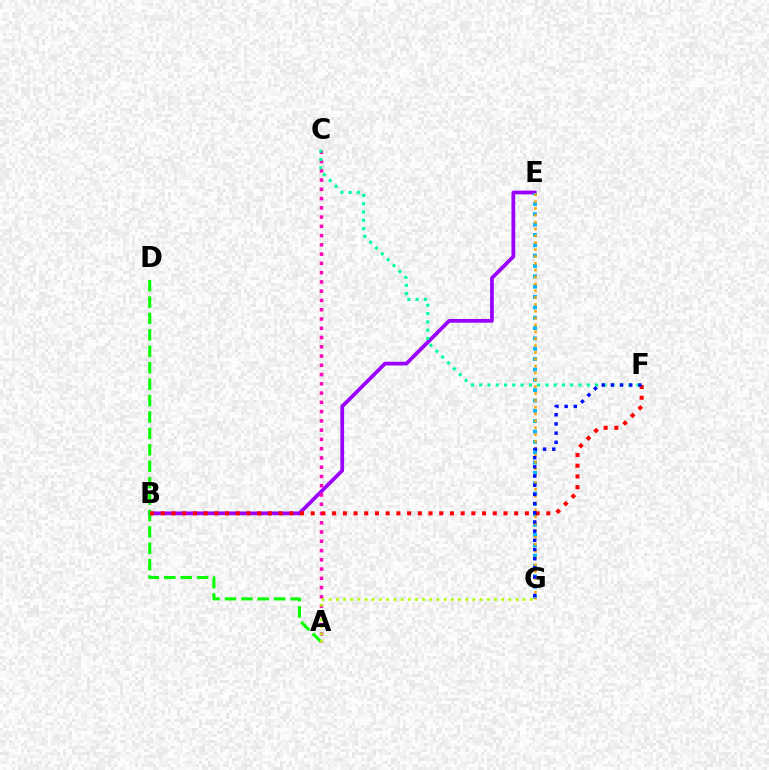{('B', 'E'): [{'color': '#9b00ff', 'line_style': 'solid', 'thickness': 2.68}], ('A', 'D'): [{'color': '#08ff00', 'line_style': 'dashed', 'thickness': 2.23}], ('E', 'G'): [{'color': '#00b5ff', 'line_style': 'dotted', 'thickness': 2.81}, {'color': '#ffa500', 'line_style': 'dotted', 'thickness': 1.86}], ('A', 'C'): [{'color': '#ff00bd', 'line_style': 'dotted', 'thickness': 2.52}], ('C', 'F'): [{'color': '#00ff9d', 'line_style': 'dotted', 'thickness': 2.25}], ('A', 'G'): [{'color': '#b3ff00', 'line_style': 'dotted', 'thickness': 1.95}], ('B', 'F'): [{'color': '#ff0000', 'line_style': 'dotted', 'thickness': 2.91}], ('F', 'G'): [{'color': '#0010ff', 'line_style': 'dotted', 'thickness': 2.5}]}